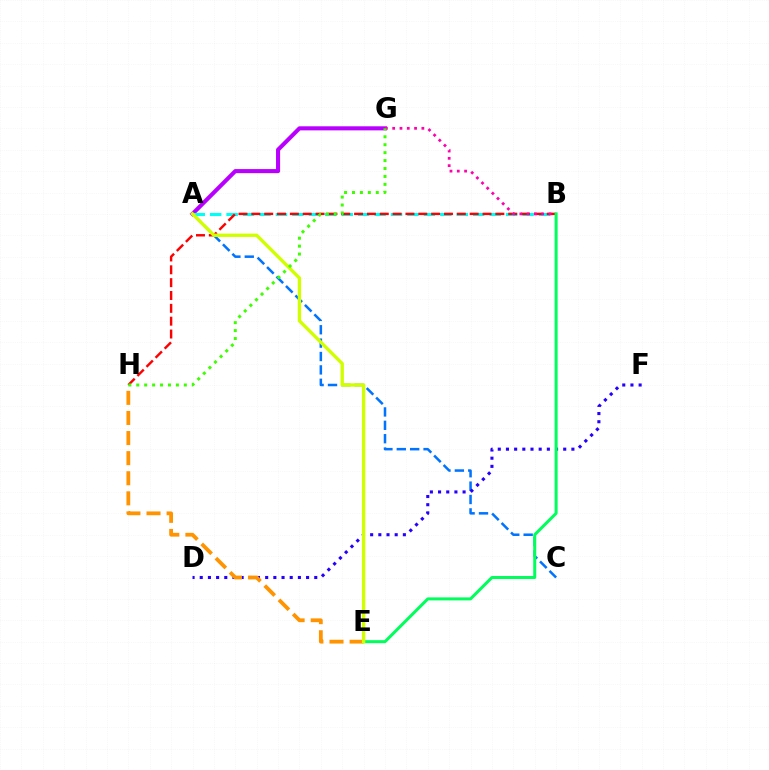{('A', 'C'): [{'color': '#0074ff', 'line_style': 'dashed', 'thickness': 1.82}], ('D', 'F'): [{'color': '#2500ff', 'line_style': 'dotted', 'thickness': 2.22}], ('A', 'G'): [{'color': '#b900ff', 'line_style': 'solid', 'thickness': 2.93}], ('A', 'B'): [{'color': '#00fff6', 'line_style': 'dashed', 'thickness': 2.23}], ('E', 'H'): [{'color': '#ff9400', 'line_style': 'dashed', 'thickness': 2.73}], ('B', 'H'): [{'color': '#ff0000', 'line_style': 'dashed', 'thickness': 1.74}], ('B', 'G'): [{'color': '#ff00ac', 'line_style': 'dotted', 'thickness': 1.98}], ('B', 'E'): [{'color': '#00ff5c', 'line_style': 'solid', 'thickness': 2.17}], ('A', 'E'): [{'color': '#d1ff00', 'line_style': 'solid', 'thickness': 2.41}], ('G', 'H'): [{'color': '#3dff00', 'line_style': 'dotted', 'thickness': 2.15}]}